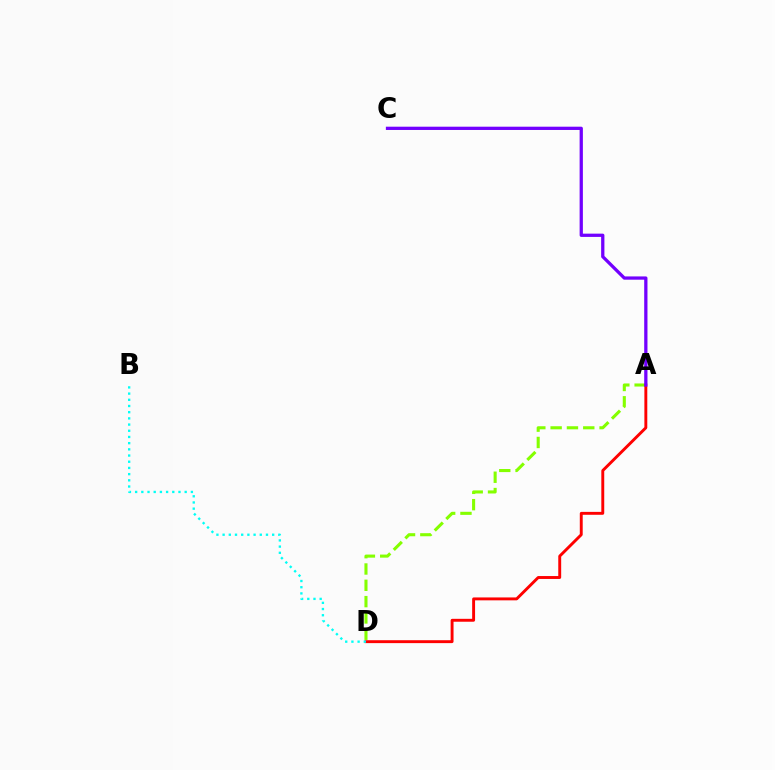{('A', 'D'): [{'color': '#84ff00', 'line_style': 'dashed', 'thickness': 2.22}, {'color': '#ff0000', 'line_style': 'solid', 'thickness': 2.09}], ('B', 'D'): [{'color': '#00fff6', 'line_style': 'dotted', 'thickness': 1.68}], ('A', 'C'): [{'color': '#7200ff', 'line_style': 'solid', 'thickness': 2.35}]}